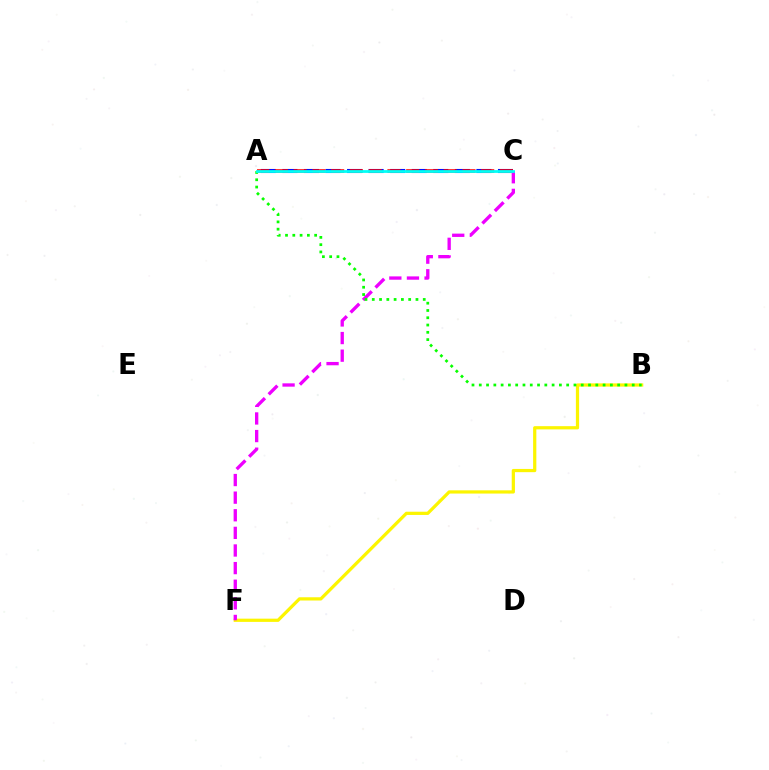{('B', 'F'): [{'color': '#fcf500', 'line_style': 'solid', 'thickness': 2.32}], ('A', 'C'): [{'color': '#0010ff', 'line_style': 'dashed', 'thickness': 2.93}, {'color': '#ff0000', 'line_style': 'dashed', 'thickness': 2.55}, {'color': '#00fff6', 'line_style': 'solid', 'thickness': 2.0}], ('C', 'F'): [{'color': '#ee00ff', 'line_style': 'dashed', 'thickness': 2.39}], ('A', 'B'): [{'color': '#08ff00', 'line_style': 'dotted', 'thickness': 1.98}]}